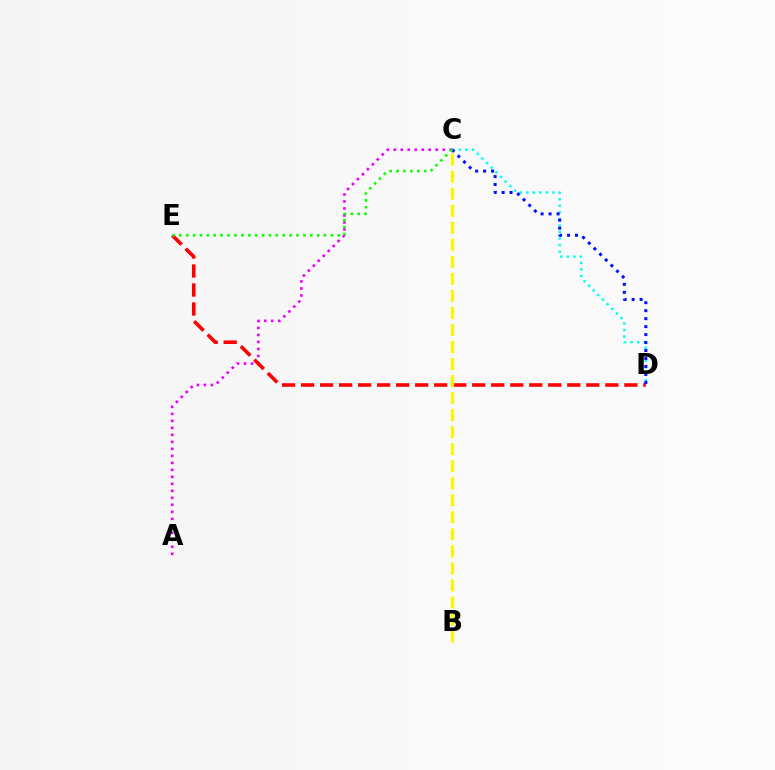{('A', 'C'): [{'color': '#ee00ff', 'line_style': 'dotted', 'thickness': 1.9}], ('C', 'D'): [{'color': '#00fff6', 'line_style': 'dotted', 'thickness': 1.78}, {'color': '#0010ff', 'line_style': 'dotted', 'thickness': 2.17}], ('D', 'E'): [{'color': '#ff0000', 'line_style': 'dashed', 'thickness': 2.58}], ('B', 'C'): [{'color': '#fcf500', 'line_style': 'dashed', 'thickness': 2.31}], ('C', 'E'): [{'color': '#08ff00', 'line_style': 'dotted', 'thickness': 1.87}]}